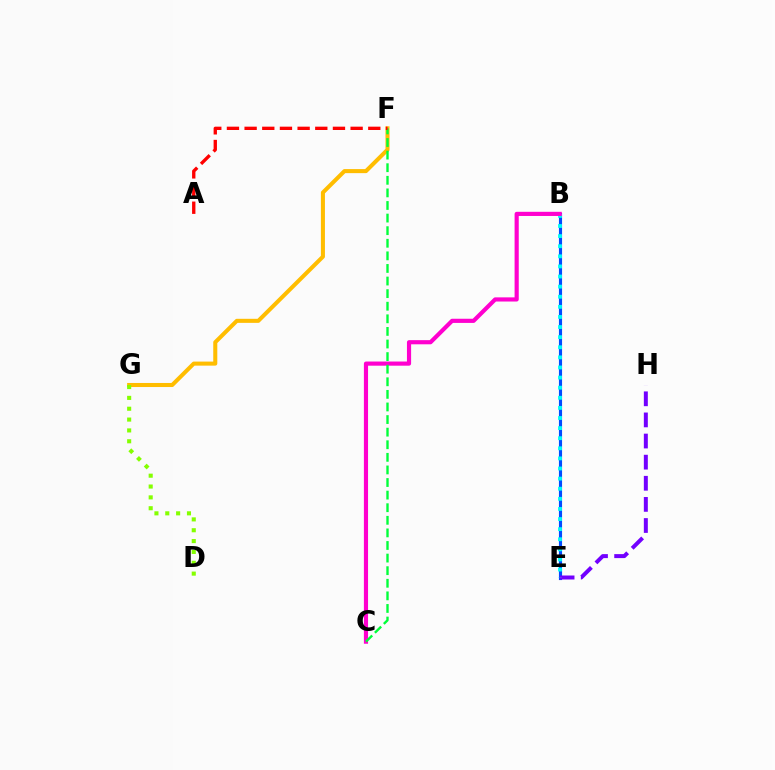{('B', 'E'): [{'color': '#004bff', 'line_style': 'solid', 'thickness': 2.26}, {'color': '#00fff6', 'line_style': 'dotted', 'thickness': 2.75}], ('E', 'H'): [{'color': '#7200ff', 'line_style': 'dashed', 'thickness': 2.87}], ('F', 'G'): [{'color': '#ffbd00', 'line_style': 'solid', 'thickness': 2.92}], ('B', 'C'): [{'color': '#ff00cf', 'line_style': 'solid', 'thickness': 2.99}], ('C', 'F'): [{'color': '#00ff39', 'line_style': 'dashed', 'thickness': 1.71}], ('D', 'G'): [{'color': '#84ff00', 'line_style': 'dotted', 'thickness': 2.95}], ('A', 'F'): [{'color': '#ff0000', 'line_style': 'dashed', 'thickness': 2.4}]}